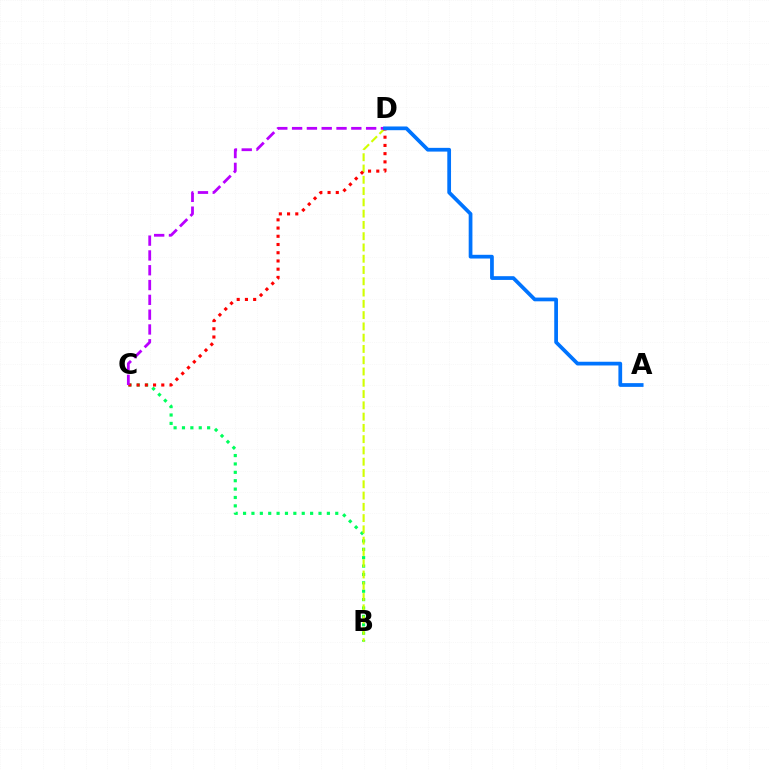{('B', 'C'): [{'color': '#00ff5c', 'line_style': 'dotted', 'thickness': 2.28}], ('B', 'D'): [{'color': '#d1ff00', 'line_style': 'dashed', 'thickness': 1.53}], ('C', 'D'): [{'color': '#ff0000', 'line_style': 'dotted', 'thickness': 2.23}, {'color': '#b900ff', 'line_style': 'dashed', 'thickness': 2.01}], ('A', 'D'): [{'color': '#0074ff', 'line_style': 'solid', 'thickness': 2.69}]}